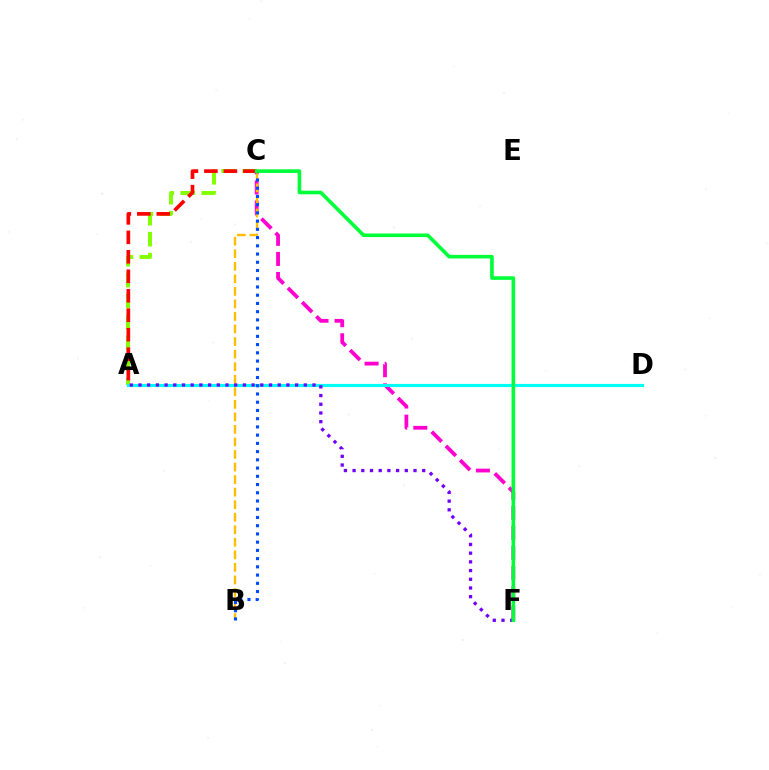{('A', 'C'): [{'color': '#84ff00', 'line_style': 'dashed', 'thickness': 2.85}, {'color': '#ff0000', 'line_style': 'dashed', 'thickness': 2.65}], ('C', 'F'): [{'color': '#ff00cf', 'line_style': 'dashed', 'thickness': 2.73}, {'color': '#00ff39', 'line_style': 'solid', 'thickness': 2.59}], ('B', 'C'): [{'color': '#ffbd00', 'line_style': 'dashed', 'thickness': 1.7}, {'color': '#004bff', 'line_style': 'dotted', 'thickness': 2.24}], ('A', 'D'): [{'color': '#00fff6', 'line_style': 'solid', 'thickness': 2.27}], ('A', 'F'): [{'color': '#7200ff', 'line_style': 'dotted', 'thickness': 2.36}]}